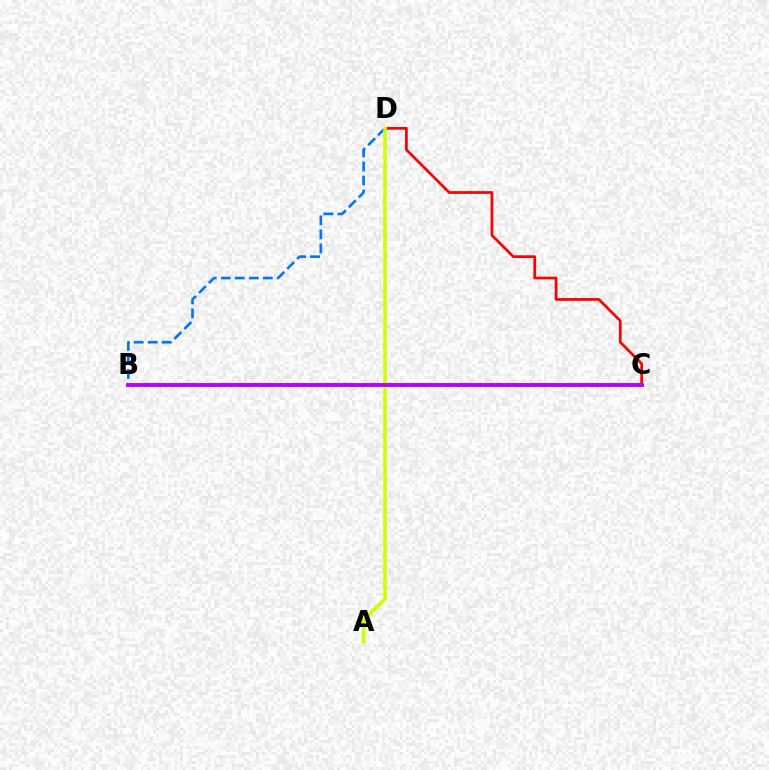{('C', 'D'): [{'color': '#ff0000', 'line_style': 'solid', 'thickness': 1.97}], ('B', 'D'): [{'color': '#0074ff', 'line_style': 'dashed', 'thickness': 1.91}], ('A', 'D'): [{'color': '#d1ff00', 'line_style': 'solid', 'thickness': 2.62}], ('B', 'C'): [{'color': '#00ff5c', 'line_style': 'dotted', 'thickness': 2.58}, {'color': '#b900ff', 'line_style': 'solid', 'thickness': 2.81}]}